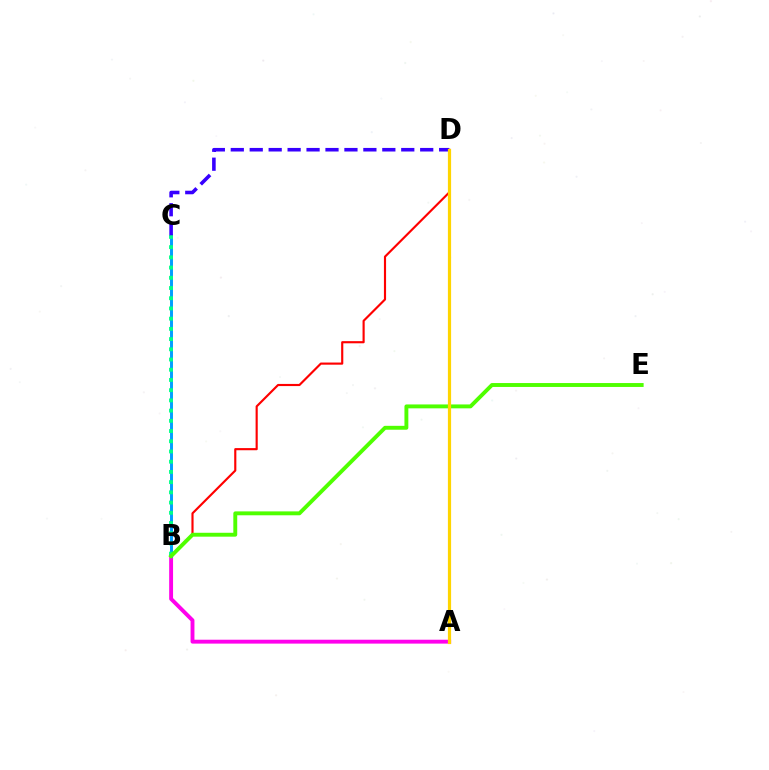{('B', 'D'): [{'color': '#ff0000', 'line_style': 'solid', 'thickness': 1.55}], ('A', 'B'): [{'color': '#ff00ed', 'line_style': 'solid', 'thickness': 2.8}], ('B', 'C'): [{'color': '#009eff', 'line_style': 'solid', 'thickness': 2.12}, {'color': '#00ff86', 'line_style': 'dotted', 'thickness': 2.78}], ('B', 'E'): [{'color': '#4fff00', 'line_style': 'solid', 'thickness': 2.81}], ('C', 'D'): [{'color': '#3700ff', 'line_style': 'dashed', 'thickness': 2.57}], ('A', 'D'): [{'color': '#ffd500', 'line_style': 'solid', 'thickness': 2.31}]}